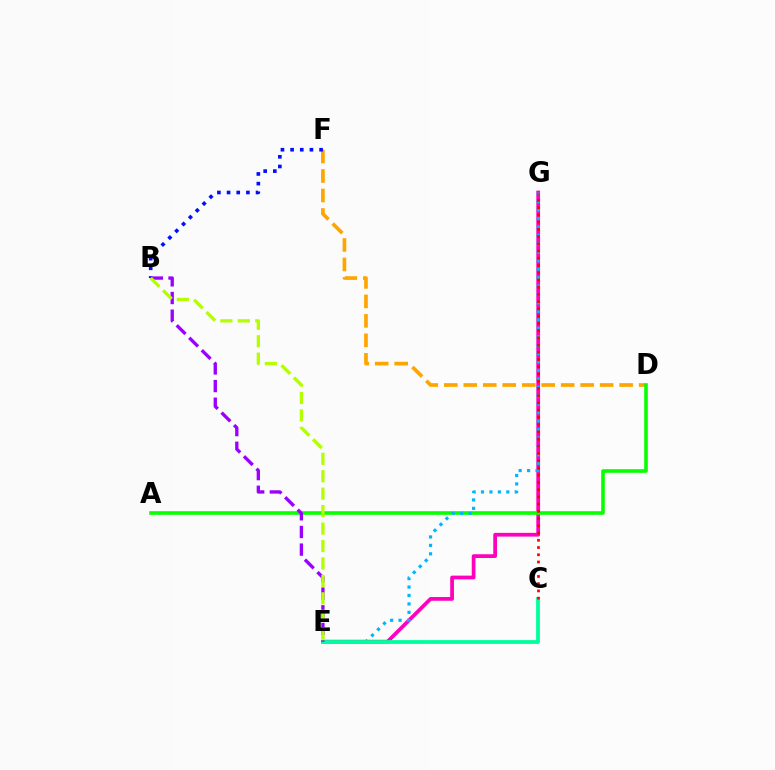{('D', 'F'): [{'color': '#ffa500', 'line_style': 'dashed', 'thickness': 2.65}], ('B', 'F'): [{'color': '#0010ff', 'line_style': 'dotted', 'thickness': 2.63}], ('E', 'G'): [{'color': '#ff00bd', 'line_style': 'solid', 'thickness': 2.69}, {'color': '#00b5ff', 'line_style': 'dotted', 'thickness': 2.29}], ('A', 'D'): [{'color': '#08ff00', 'line_style': 'solid', 'thickness': 2.58}], ('C', 'E'): [{'color': '#00ff9d', 'line_style': 'solid', 'thickness': 2.72}], ('C', 'G'): [{'color': '#ff0000', 'line_style': 'dotted', 'thickness': 1.96}], ('B', 'E'): [{'color': '#9b00ff', 'line_style': 'dashed', 'thickness': 2.4}, {'color': '#b3ff00', 'line_style': 'dashed', 'thickness': 2.37}]}